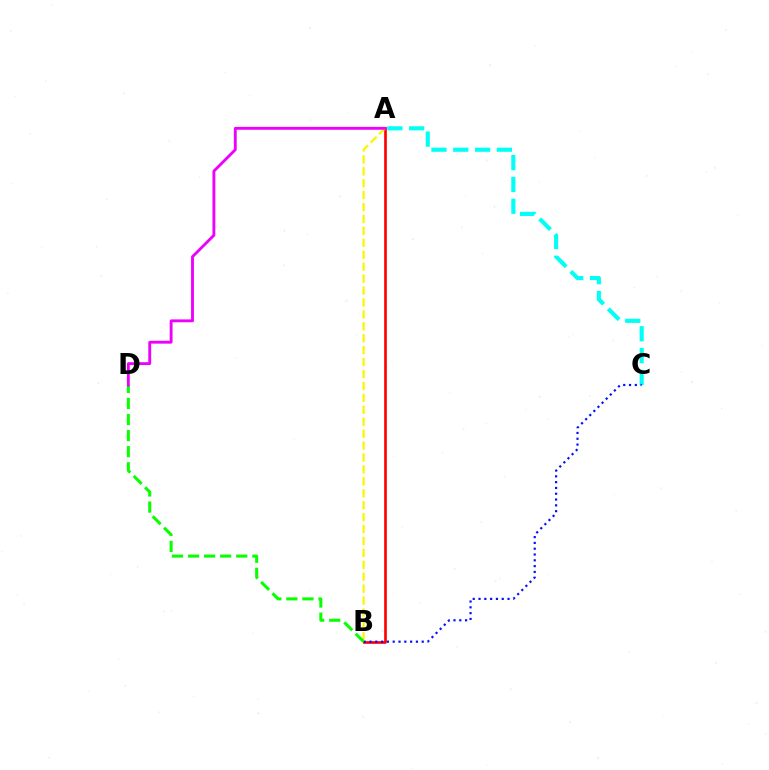{('A', 'B'): [{'color': '#ff0000', 'line_style': 'solid', 'thickness': 1.91}, {'color': '#fcf500', 'line_style': 'dashed', 'thickness': 1.62}], ('A', 'C'): [{'color': '#00fff6', 'line_style': 'dashed', 'thickness': 2.96}], ('B', 'C'): [{'color': '#0010ff', 'line_style': 'dotted', 'thickness': 1.58}], ('B', 'D'): [{'color': '#08ff00', 'line_style': 'dashed', 'thickness': 2.18}], ('A', 'D'): [{'color': '#ee00ff', 'line_style': 'solid', 'thickness': 2.06}]}